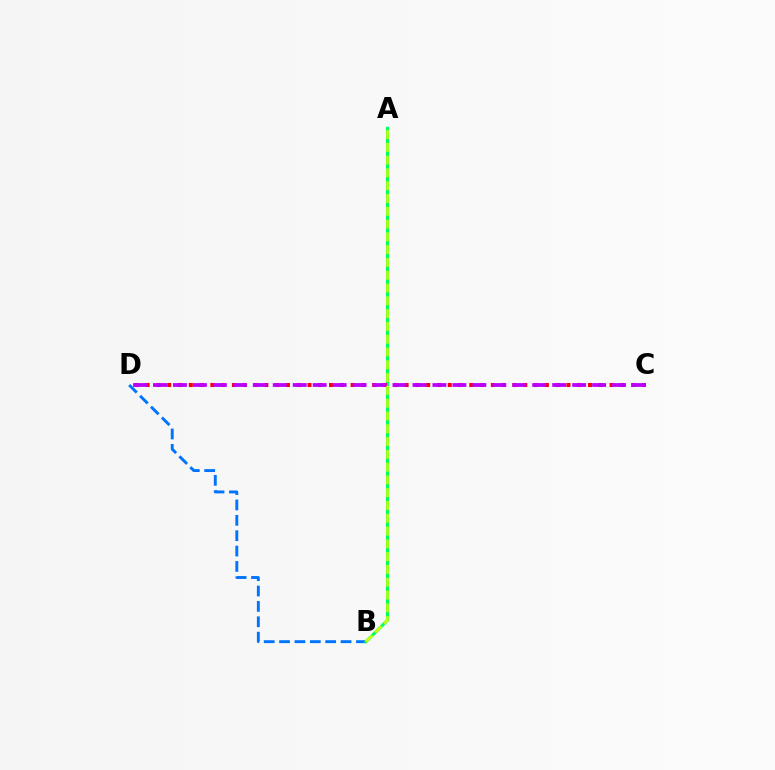{('B', 'D'): [{'color': '#0074ff', 'line_style': 'dashed', 'thickness': 2.09}], ('A', 'B'): [{'color': '#00ff5c', 'line_style': 'solid', 'thickness': 2.23}, {'color': '#d1ff00', 'line_style': 'dashed', 'thickness': 1.74}], ('C', 'D'): [{'color': '#ff0000', 'line_style': 'dotted', 'thickness': 2.93}, {'color': '#b900ff', 'line_style': 'dashed', 'thickness': 2.71}]}